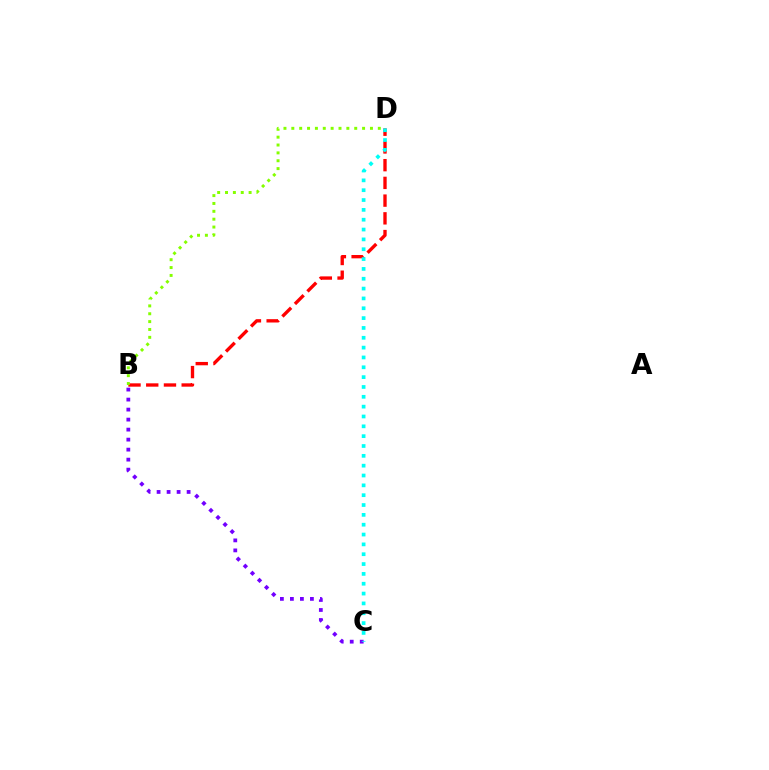{('B', 'C'): [{'color': '#7200ff', 'line_style': 'dotted', 'thickness': 2.72}], ('B', 'D'): [{'color': '#ff0000', 'line_style': 'dashed', 'thickness': 2.41}, {'color': '#84ff00', 'line_style': 'dotted', 'thickness': 2.14}], ('C', 'D'): [{'color': '#00fff6', 'line_style': 'dotted', 'thickness': 2.67}]}